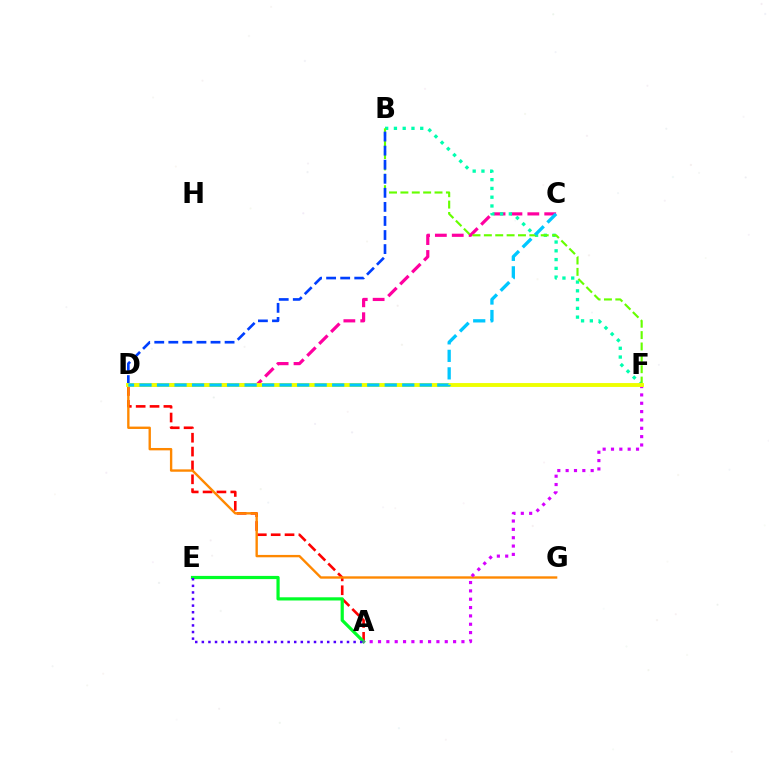{('C', 'D'): [{'color': '#ff00a0', 'line_style': 'dashed', 'thickness': 2.29}, {'color': '#00c7ff', 'line_style': 'dashed', 'thickness': 2.38}], ('A', 'D'): [{'color': '#ff0000', 'line_style': 'dashed', 'thickness': 1.88}], ('D', 'G'): [{'color': '#ff8800', 'line_style': 'solid', 'thickness': 1.71}], ('B', 'F'): [{'color': '#00ffaf', 'line_style': 'dotted', 'thickness': 2.38}, {'color': '#66ff00', 'line_style': 'dashed', 'thickness': 1.54}], ('A', 'E'): [{'color': '#00ff27', 'line_style': 'solid', 'thickness': 2.3}, {'color': '#4f00ff', 'line_style': 'dotted', 'thickness': 1.79}], ('A', 'F'): [{'color': '#d600ff', 'line_style': 'dotted', 'thickness': 2.27}], ('B', 'D'): [{'color': '#003fff', 'line_style': 'dashed', 'thickness': 1.91}], ('D', 'F'): [{'color': '#eeff00', 'line_style': 'solid', 'thickness': 2.8}]}